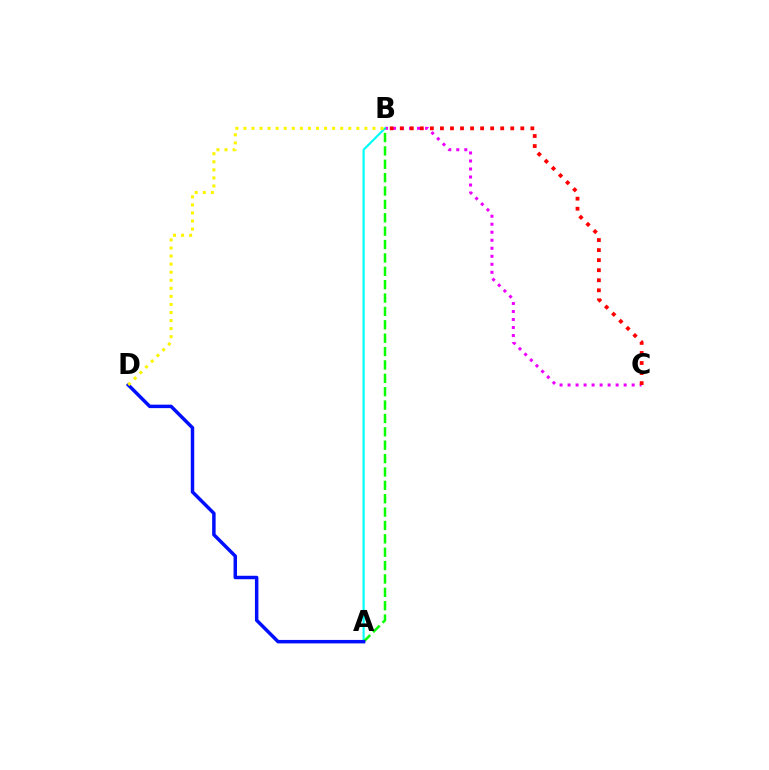{('B', 'C'): [{'color': '#ee00ff', 'line_style': 'dotted', 'thickness': 2.18}, {'color': '#ff0000', 'line_style': 'dotted', 'thickness': 2.73}], ('A', 'B'): [{'color': '#00fff6', 'line_style': 'solid', 'thickness': 1.56}, {'color': '#08ff00', 'line_style': 'dashed', 'thickness': 1.82}], ('A', 'D'): [{'color': '#0010ff', 'line_style': 'solid', 'thickness': 2.5}], ('B', 'D'): [{'color': '#fcf500', 'line_style': 'dotted', 'thickness': 2.19}]}